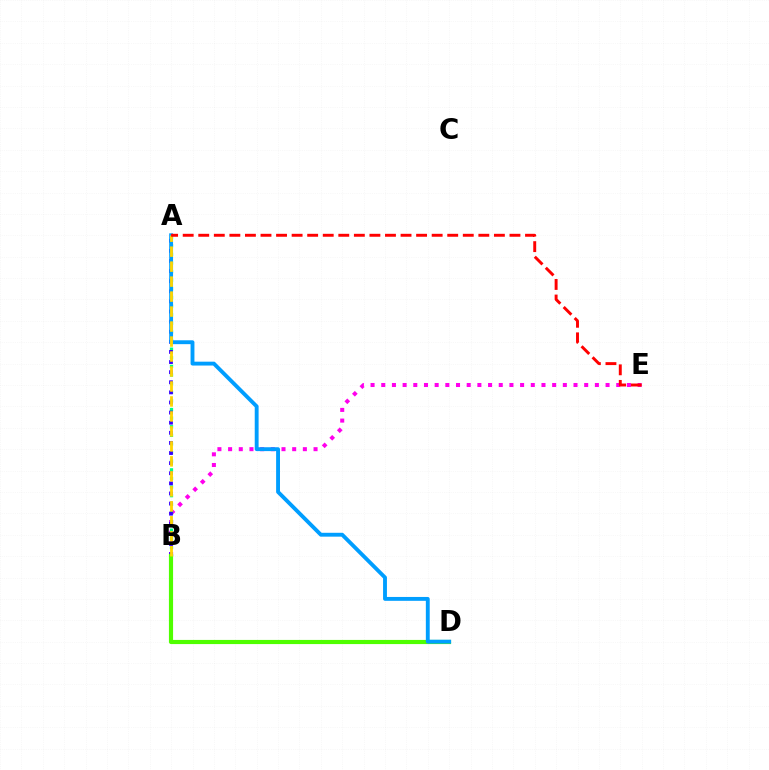{('B', 'E'): [{'color': '#ff00ed', 'line_style': 'dotted', 'thickness': 2.9}], ('A', 'B'): [{'color': '#00ff86', 'line_style': 'dotted', 'thickness': 2.34}, {'color': '#3700ff', 'line_style': 'dotted', 'thickness': 2.75}, {'color': '#ffd500', 'line_style': 'dashed', 'thickness': 2.04}], ('B', 'D'): [{'color': '#4fff00', 'line_style': 'solid', 'thickness': 2.99}], ('A', 'D'): [{'color': '#009eff', 'line_style': 'solid', 'thickness': 2.79}], ('A', 'E'): [{'color': '#ff0000', 'line_style': 'dashed', 'thickness': 2.11}]}